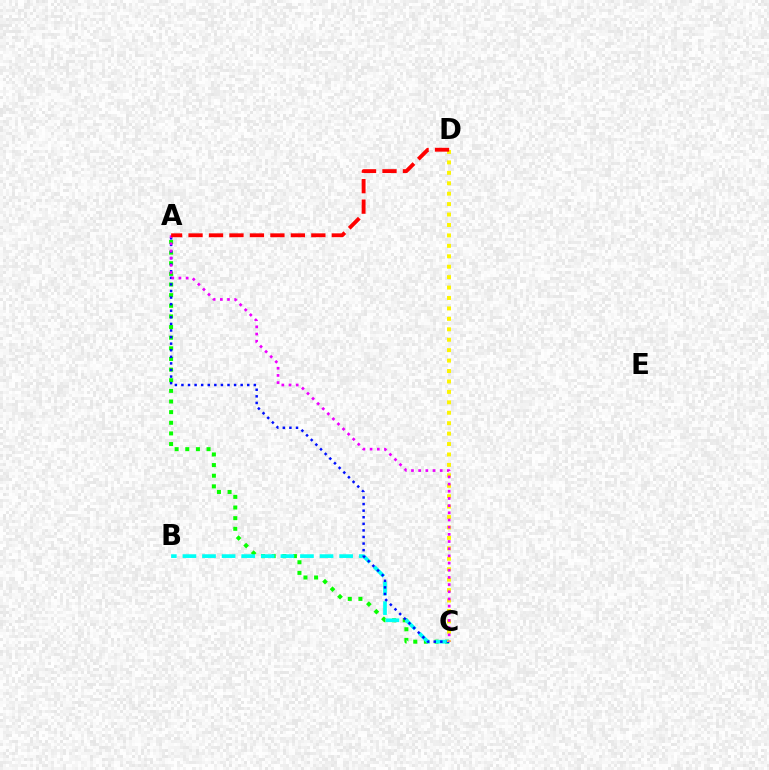{('A', 'C'): [{'color': '#08ff00', 'line_style': 'dotted', 'thickness': 2.89}, {'color': '#0010ff', 'line_style': 'dotted', 'thickness': 1.79}, {'color': '#ee00ff', 'line_style': 'dotted', 'thickness': 1.95}], ('B', 'C'): [{'color': '#00fff6', 'line_style': 'dashed', 'thickness': 2.66}], ('C', 'D'): [{'color': '#fcf500', 'line_style': 'dotted', 'thickness': 2.83}], ('A', 'D'): [{'color': '#ff0000', 'line_style': 'dashed', 'thickness': 2.78}]}